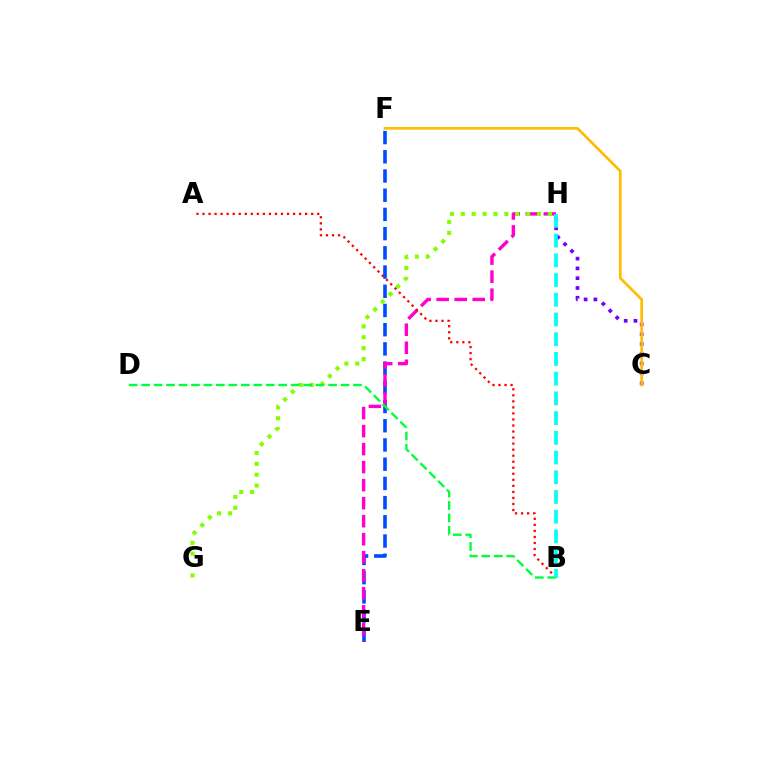{('C', 'H'): [{'color': '#7200ff', 'line_style': 'dotted', 'thickness': 2.66}], ('E', 'F'): [{'color': '#004bff', 'line_style': 'dashed', 'thickness': 2.61}], ('E', 'H'): [{'color': '#ff00cf', 'line_style': 'dashed', 'thickness': 2.45}], ('G', 'H'): [{'color': '#84ff00', 'line_style': 'dotted', 'thickness': 2.96}], ('A', 'B'): [{'color': '#ff0000', 'line_style': 'dotted', 'thickness': 1.64}], ('B', 'D'): [{'color': '#00ff39', 'line_style': 'dashed', 'thickness': 1.69}], ('B', 'H'): [{'color': '#00fff6', 'line_style': 'dashed', 'thickness': 2.68}], ('C', 'F'): [{'color': '#ffbd00', 'line_style': 'solid', 'thickness': 1.94}]}